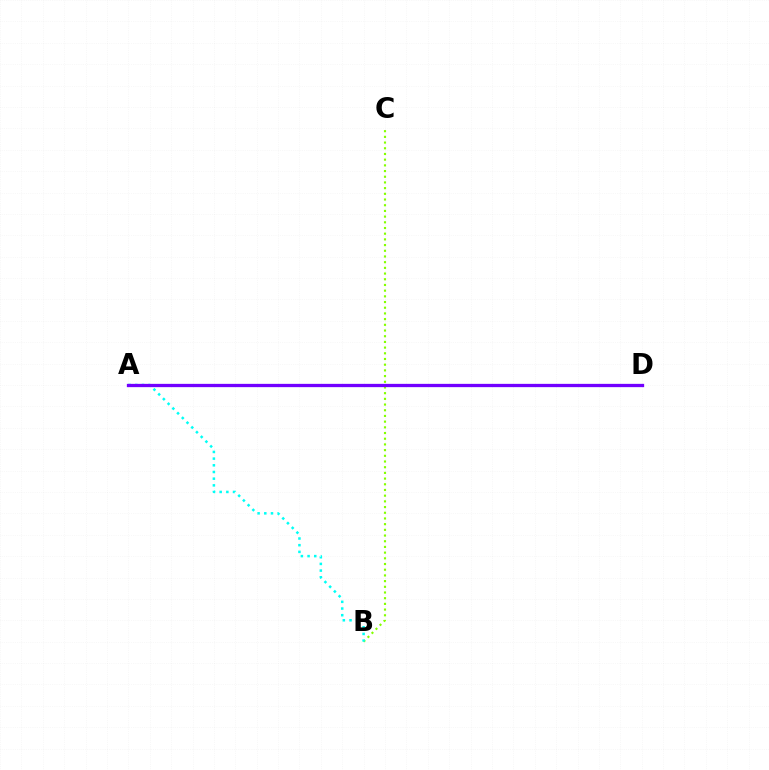{('B', 'C'): [{'color': '#84ff00', 'line_style': 'dotted', 'thickness': 1.55}], ('A', 'B'): [{'color': '#00fff6', 'line_style': 'dotted', 'thickness': 1.82}], ('A', 'D'): [{'color': '#ff0000', 'line_style': 'dotted', 'thickness': 2.06}, {'color': '#7200ff', 'line_style': 'solid', 'thickness': 2.37}]}